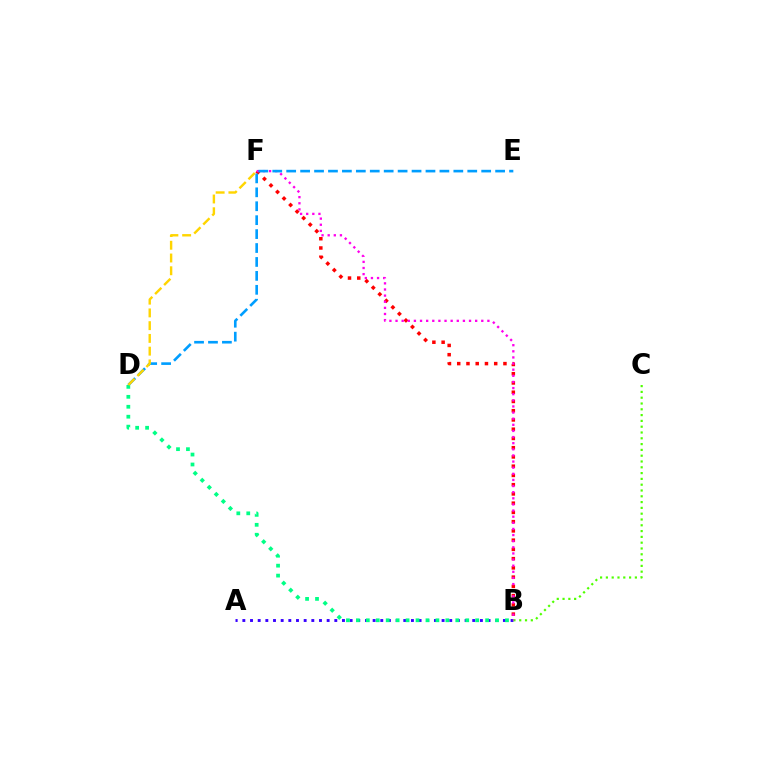{('A', 'B'): [{'color': '#3700ff', 'line_style': 'dotted', 'thickness': 2.08}], ('B', 'C'): [{'color': '#4fff00', 'line_style': 'dotted', 'thickness': 1.58}], ('B', 'F'): [{'color': '#ff0000', 'line_style': 'dotted', 'thickness': 2.51}, {'color': '#ff00ed', 'line_style': 'dotted', 'thickness': 1.66}], ('B', 'D'): [{'color': '#00ff86', 'line_style': 'dotted', 'thickness': 2.7}], ('D', 'E'): [{'color': '#009eff', 'line_style': 'dashed', 'thickness': 1.89}], ('D', 'F'): [{'color': '#ffd500', 'line_style': 'dashed', 'thickness': 1.73}]}